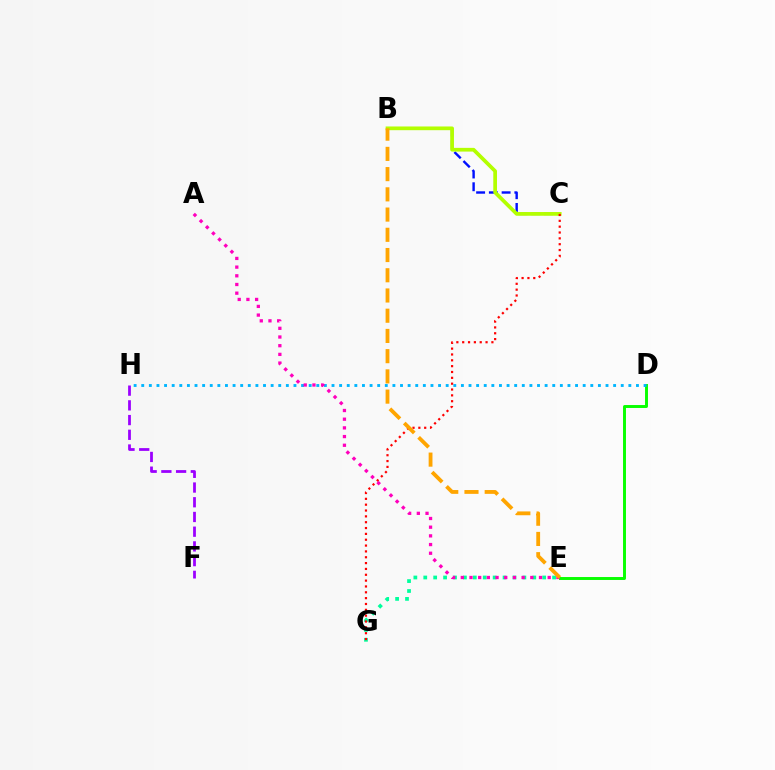{('B', 'C'): [{'color': '#0010ff', 'line_style': 'dashed', 'thickness': 1.73}, {'color': '#b3ff00', 'line_style': 'solid', 'thickness': 2.68}], ('D', 'E'): [{'color': '#08ff00', 'line_style': 'solid', 'thickness': 2.12}], ('E', 'G'): [{'color': '#00ff9d', 'line_style': 'dotted', 'thickness': 2.69}], ('D', 'H'): [{'color': '#00b5ff', 'line_style': 'dotted', 'thickness': 2.07}], ('F', 'H'): [{'color': '#9b00ff', 'line_style': 'dashed', 'thickness': 2.0}], ('C', 'G'): [{'color': '#ff0000', 'line_style': 'dotted', 'thickness': 1.59}], ('A', 'E'): [{'color': '#ff00bd', 'line_style': 'dotted', 'thickness': 2.36}], ('B', 'E'): [{'color': '#ffa500', 'line_style': 'dashed', 'thickness': 2.75}]}